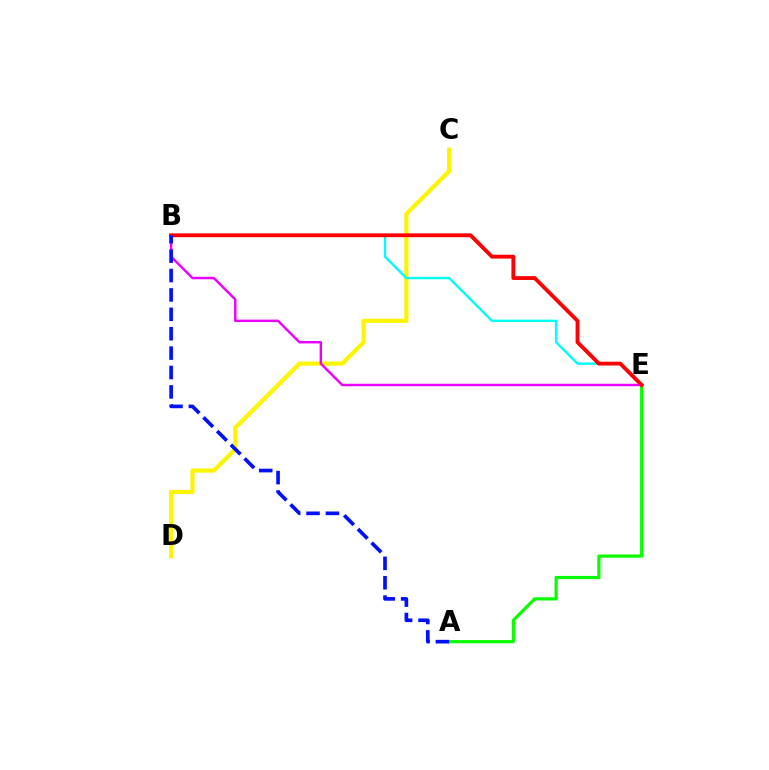{('A', 'E'): [{'color': '#08ff00', 'line_style': 'solid', 'thickness': 2.29}], ('C', 'D'): [{'color': '#fcf500', 'line_style': 'solid', 'thickness': 3.0}], ('B', 'E'): [{'color': '#00fff6', 'line_style': 'solid', 'thickness': 1.72}, {'color': '#ee00ff', 'line_style': 'solid', 'thickness': 1.76}, {'color': '#ff0000', 'line_style': 'solid', 'thickness': 2.75}], ('A', 'B'): [{'color': '#0010ff', 'line_style': 'dashed', 'thickness': 2.63}]}